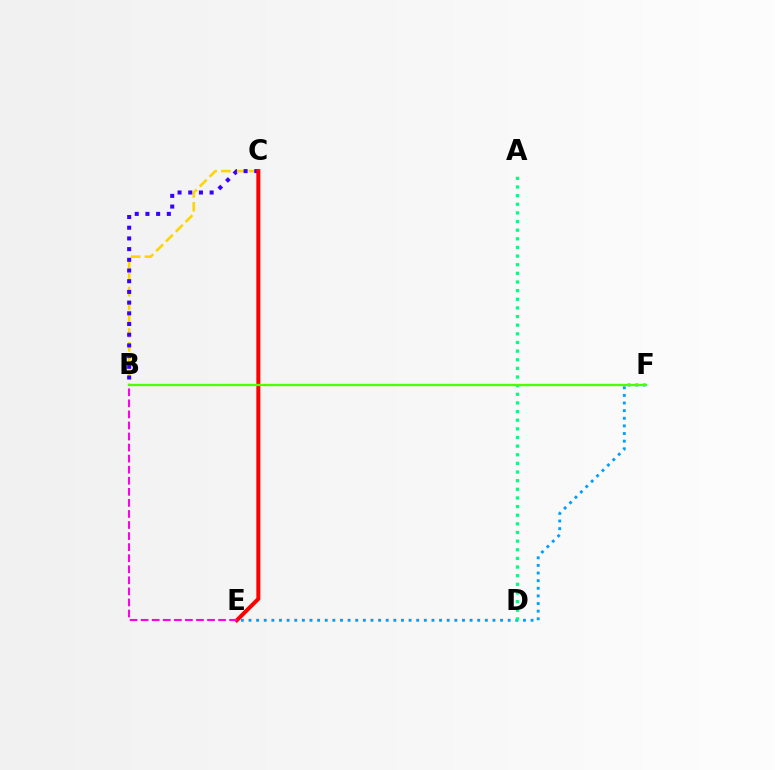{('B', 'C'): [{'color': '#ffd500', 'line_style': 'dashed', 'thickness': 1.88}, {'color': '#3700ff', 'line_style': 'dotted', 'thickness': 2.91}], ('C', 'E'): [{'color': '#ff0000', 'line_style': 'solid', 'thickness': 2.87}], ('B', 'E'): [{'color': '#ff00ed', 'line_style': 'dashed', 'thickness': 1.5}], ('E', 'F'): [{'color': '#009eff', 'line_style': 'dotted', 'thickness': 2.07}], ('A', 'D'): [{'color': '#00ff86', 'line_style': 'dotted', 'thickness': 2.35}], ('B', 'F'): [{'color': '#4fff00', 'line_style': 'solid', 'thickness': 1.7}]}